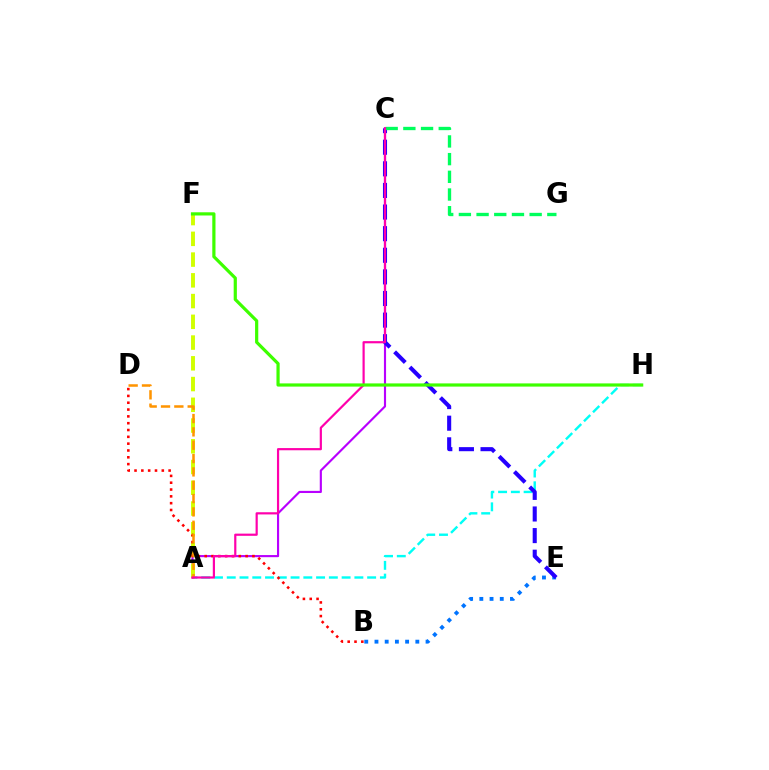{('A', 'H'): [{'color': '#00fff6', 'line_style': 'dashed', 'thickness': 1.73}], ('A', 'C'): [{'color': '#b900ff', 'line_style': 'solid', 'thickness': 1.54}, {'color': '#ff00ac', 'line_style': 'solid', 'thickness': 1.58}], ('B', 'E'): [{'color': '#0074ff', 'line_style': 'dotted', 'thickness': 2.78}], ('A', 'F'): [{'color': '#d1ff00', 'line_style': 'dashed', 'thickness': 2.82}], ('C', 'E'): [{'color': '#2500ff', 'line_style': 'dashed', 'thickness': 2.94}], ('C', 'G'): [{'color': '#00ff5c', 'line_style': 'dashed', 'thickness': 2.4}], ('B', 'D'): [{'color': '#ff0000', 'line_style': 'dotted', 'thickness': 1.85}], ('A', 'D'): [{'color': '#ff9400', 'line_style': 'dashed', 'thickness': 1.81}], ('F', 'H'): [{'color': '#3dff00', 'line_style': 'solid', 'thickness': 2.3}]}